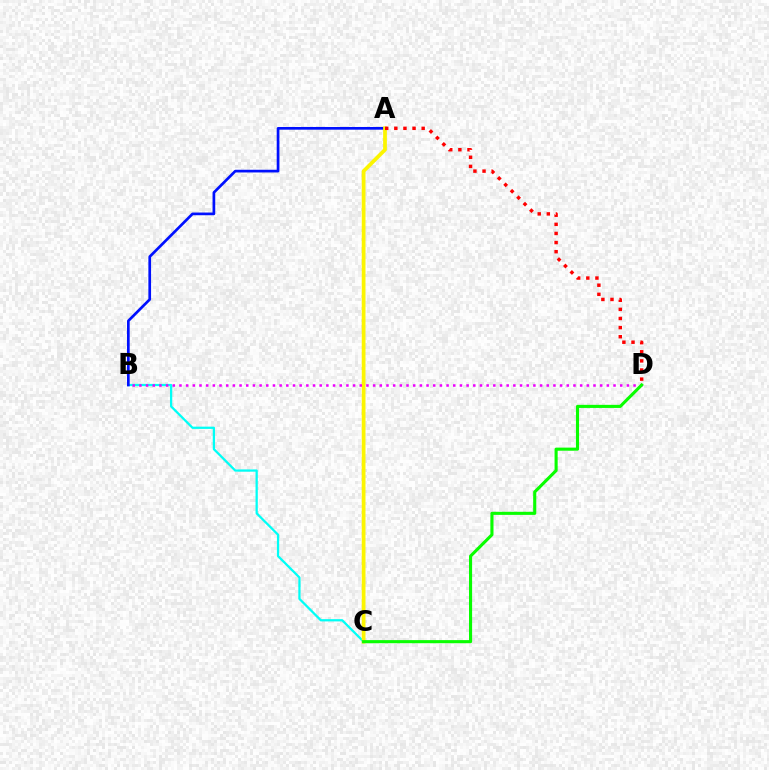{('B', 'C'): [{'color': '#00fff6', 'line_style': 'solid', 'thickness': 1.63}], ('A', 'B'): [{'color': '#0010ff', 'line_style': 'solid', 'thickness': 1.94}], ('A', 'C'): [{'color': '#fcf500', 'line_style': 'solid', 'thickness': 2.7}], ('A', 'D'): [{'color': '#ff0000', 'line_style': 'dotted', 'thickness': 2.48}], ('B', 'D'): [{'color': '#ee00ff', 'line_style': 'dotted', 'thickness': 1.81}], ('C', 'D'): [{'color': '#08ff00', 'line_style': 'solid', 'thickness': 2.23}]}